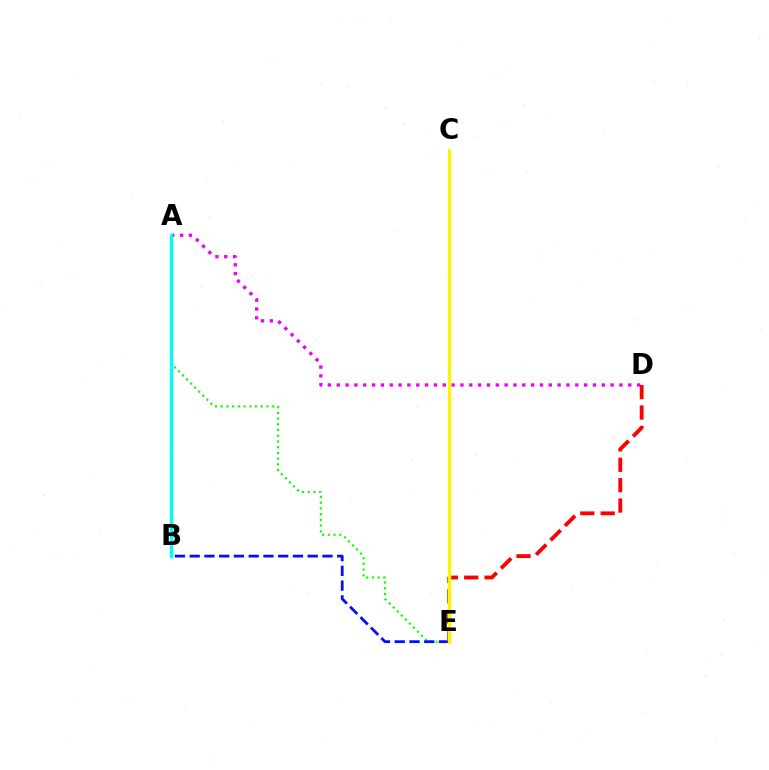{('A', 'E'): [{'color': '#08ff00', 'line_style': 'dotted', 'thickness': 1.55}], ('B', 'E'): [{'color': '#0010ff', 'line_style': 'dashed', 'thickness': 2.0}], ('A', 'D'): [{'color': '#ee00ff', 'line_style': 'dotted', 'thickness': 2.4}], ('D', 'E'): [{'color': '#ff0000', 'line_style': 'dashed', 'thickness': 2.77}], ('A', 'B'): [{'color': '#00fff6', 'line_style': 'solid', 'thickness': 2.42}], ('C', 'E'): [{'color': '#fcf500', 'line_style': 'solid', 'thickness': 2.44}]}